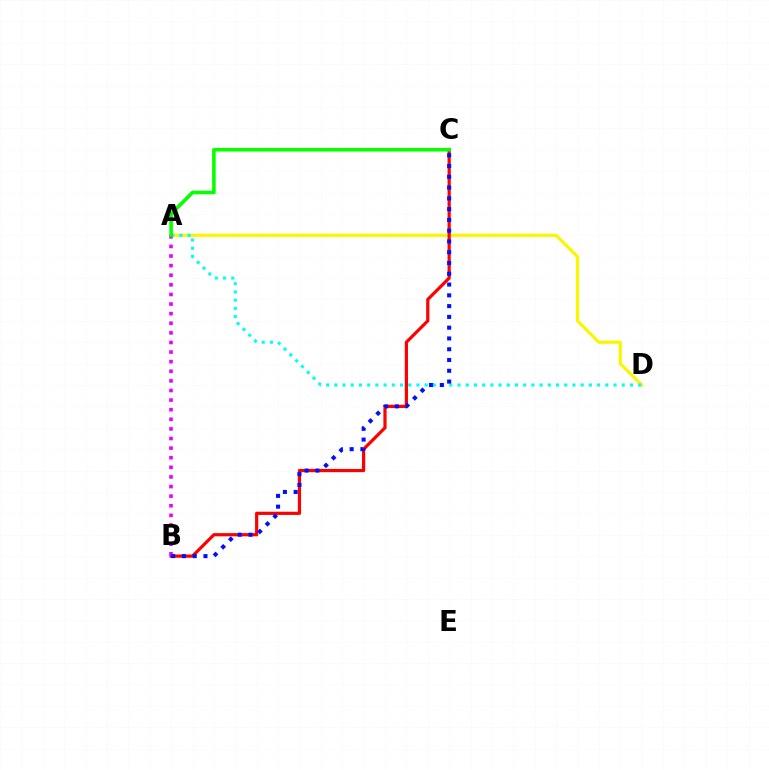{('A', 'D'): [{'color': '#fcf500', 'line_style': 'solid', 'thickness': 2.3}, {'color': '#00fff6', 'line_style': 'dotted', 'thickness': 2.23}], ('B', 'C'): [{'color': '#ff0000', 'line_style': 'solid', 'thickness': 2.3}, {'color': '#0010ff', 'line_style': 'dotted', 'thickness': 2.93}], ('A', 'B'): [{'color': '#ee00ff', 'line_style': 'dotted', 'thickness': 2.61}], ('A', 'C'): [{'color': '#08ff00', 'line_style': 'solid', 'thickness': 2.59}]}